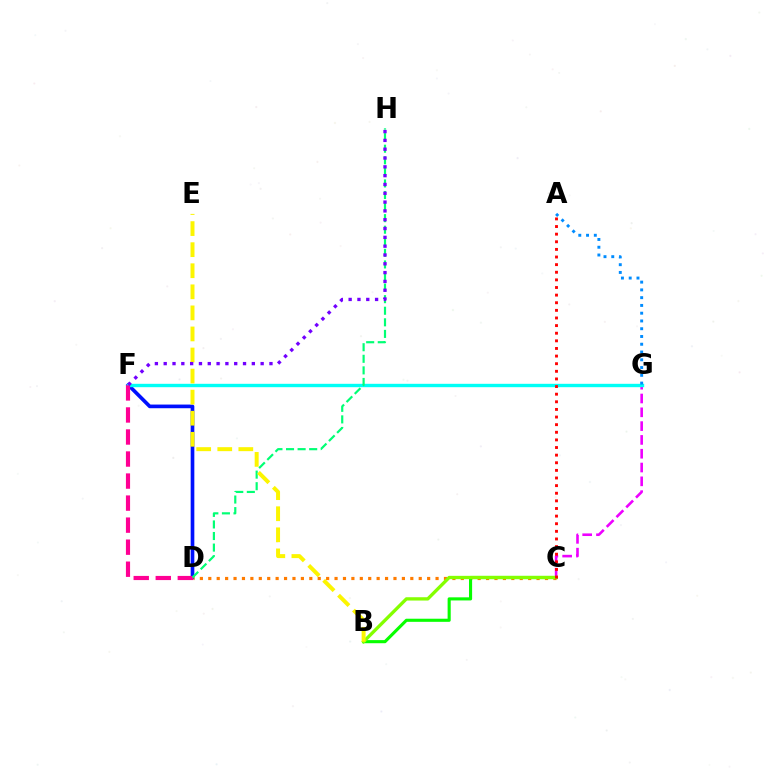{('D', 'F'): [{'color': '#0010ff', 'line_style': 'solid', 'thickness': 2.64}, {'color': '#ff0094', 'line_style': 'dashed', 'thickness': 2.99}], ('C', 'G'): [{'color': '#ee00ff', 'line_style': 'dashed', 'thickness': 1.88}], ('F', 'G'): [{'color': '#00fff6', 'line_style': 'solid', 'thickness': 2.44}], ('C', 'D'): [{'color': '#ff7c00', 'line_style': 'dotted', 'thickness': 2.29}], ('B', 'C'): [{'color': '#08ff00', 'line_style': 'solid', 'thickness': 2.24}, {'color': '#84ff00', 'line_style': 'solid', 'thickness': 2.39}], ('D', 'H'): [{'color': '#00ff74', 'line_style': 'dashed', 'thickness': 1.57}], ('A', 'C'): [{'color': '#ff0000', 'line_style': 'dotted', 'thickness': 2.07}], ('B', 'E'): [{'color': '#fcf500', 'line_style': 'dashed', 'thickness': 2.86}], ('A', 'G'): [{'color': '#008cff', 'line_style': 'dotted', 'thickness': 2.11}], ('F', 'H'): [{'color': '#7200ff', 'line_style': 'dotted', 'thickness': 2.39}]}